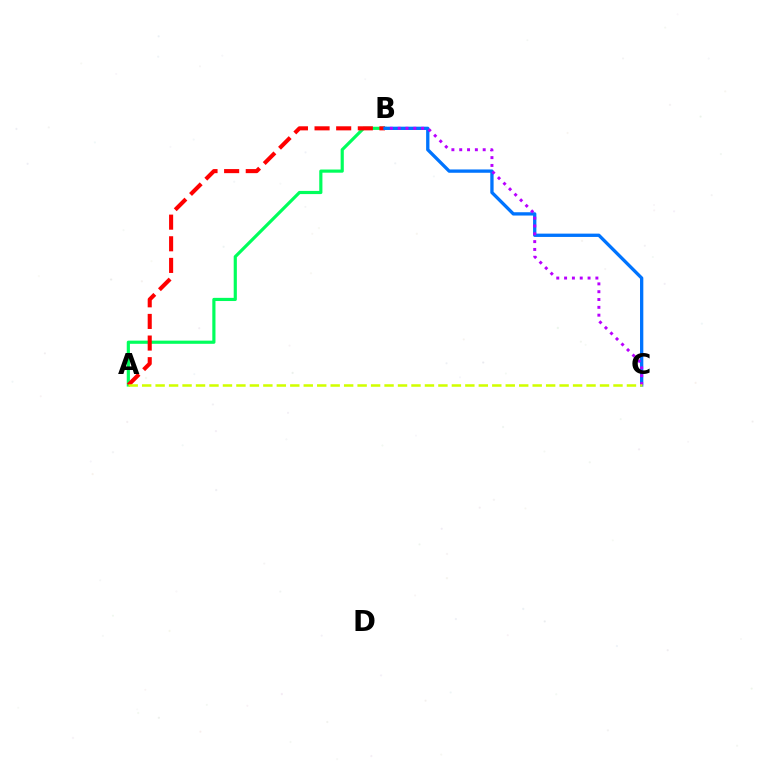{('A', 'B'): [{'color': '#00ff5c', 'line_style': 'solid', 'thickness': 2.28}, {'color': '#ff0000', 'line_style': 'dashed', 'thickness': 2.94}], ('B', 'C'): [{'color': '#0074ff', 'line_style': 'solid', 'thickness': 2.38}, {'color': '#b900ff', 'line_style': 'dotted', 'thickness': 2.13}], ('A', 'C'): [{'color': '#d1ff00', 'line_style': 'dashed', 'thickness': 1.83}]}